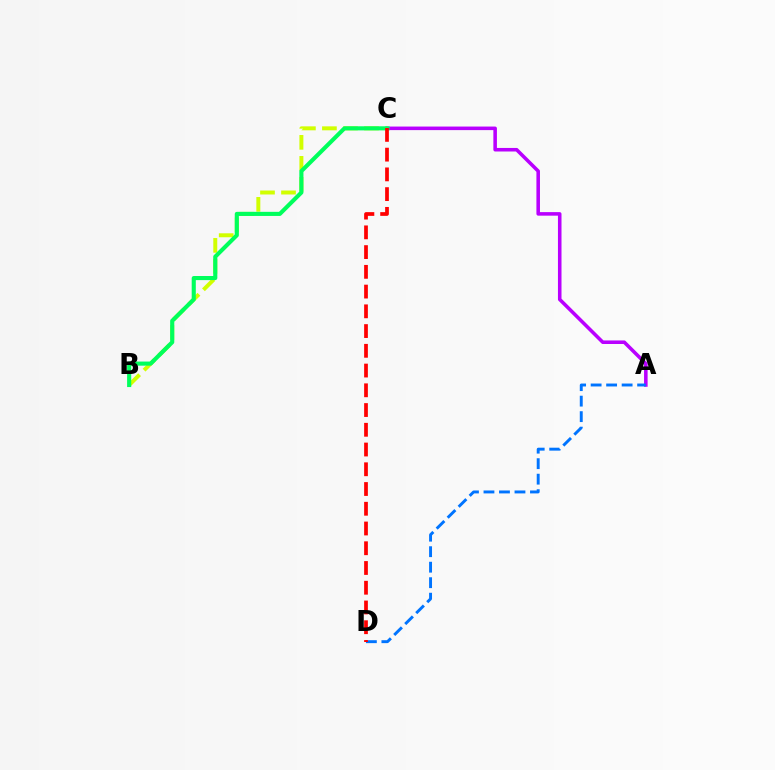{('B', 'C'): [{'color': '#d1ff00', 'line_style': 'dashed', 'thickness': 2.85}, {'color': '#00ff5c', 'line_style': 'solid', 'thickness': 2.96}], ('A', 'C'): [{'color': '#b900ff', 'line_style': 'solid', 'thickness': 2.56}], ('A', 'D'): [{'color': '#0074ff', 'line_style': 'dashed', 'thickness': 2.11}], ('C', 'D'): [{'color': '#ff0000', 'line_style': 'dashed', 'thickness': 2.68}]}